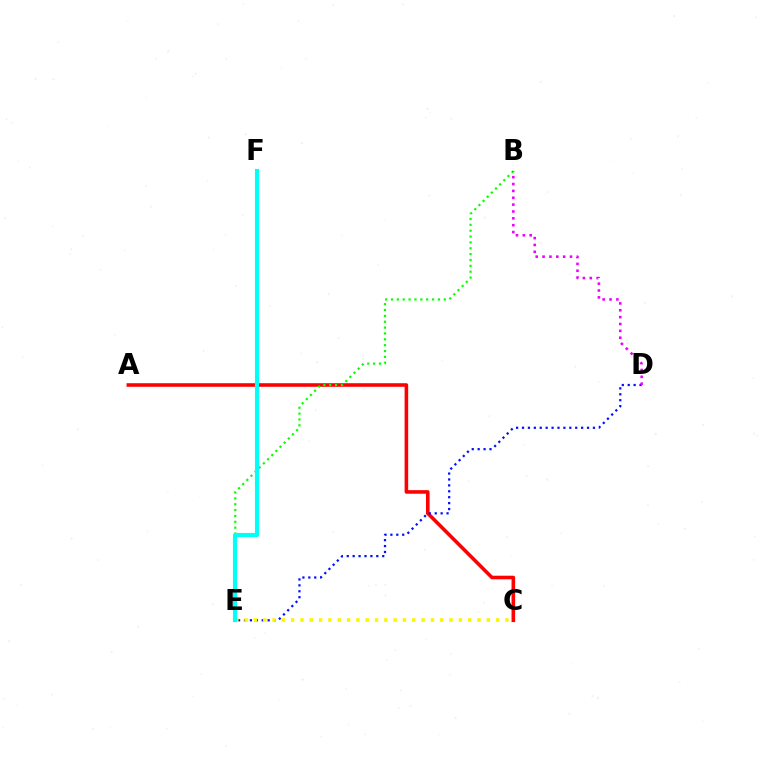{('A', 'C'): [{'color': '#ff0000', 'line_style': 'solid', 'thickness': 2.58}], ('B', 'E'): [{'color': '#08ff00', 'line_style': 'dotted', 'thickness': 1.59}], ('D', 'E'): [{'color': '#0010ff', 'line_style': 'dotted', 'thickness': 1.61}], ('B', 'D'): [{'color': '#ee00ff', 'line_style': 'dotted', 'thickness': 1.86}], ('C', 'E'): [{'color': '#fcf500', 'line_style': 'dotted', 'thickness': 2.53}], ('E', 'F'): [{'color': '#00fff6', 'line_style': 'solid', 'thickness': 2.98}]}